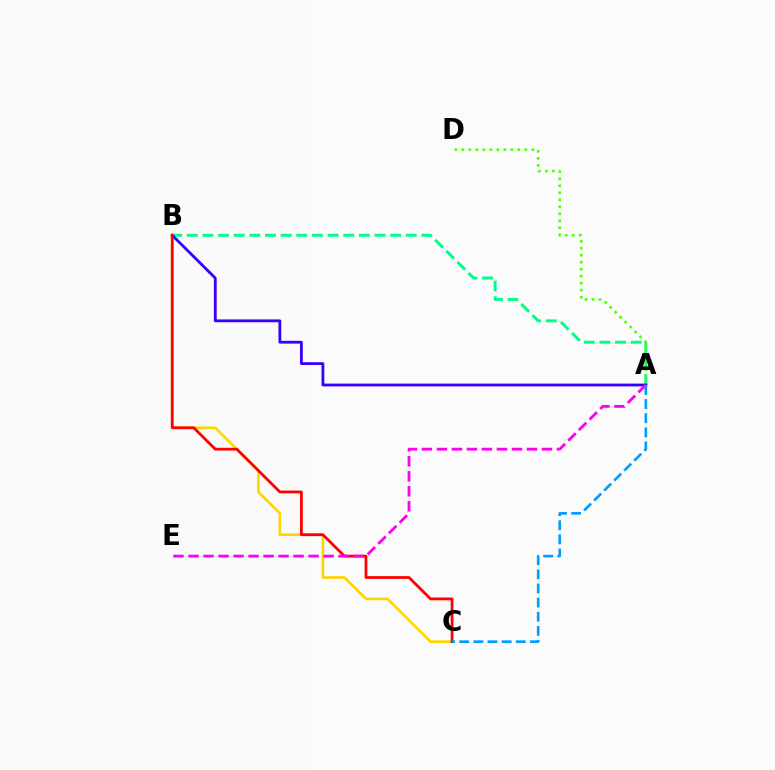{('B', 'C'): [{'color': '#ffd500', 'line_style': 'solid', 'thickness': 1.89}, {'color': '#ff0000', 'line_style': 'solid', 'thickness': 1.99}], ('A', 'B'): [{'color': '#00ff86', 'line_style': 'dashed', 'thickness': 2.13}, {'color': '#3700ff', 'line_style': 'solid', 'thickness': 2.02}], ('A', 'D'): [{'color': '#4fff00', 'line_style': 'dotted', 'thickness': 1.9}], ('A', 'E'): [{'color': '#ff00ed', 'line_style': 'dashed', 'thickness': 2.04}], ('A', 'C'): [{'color': '#009eff', 'line_style': 'dashed', 'thickness': 1.92}]}